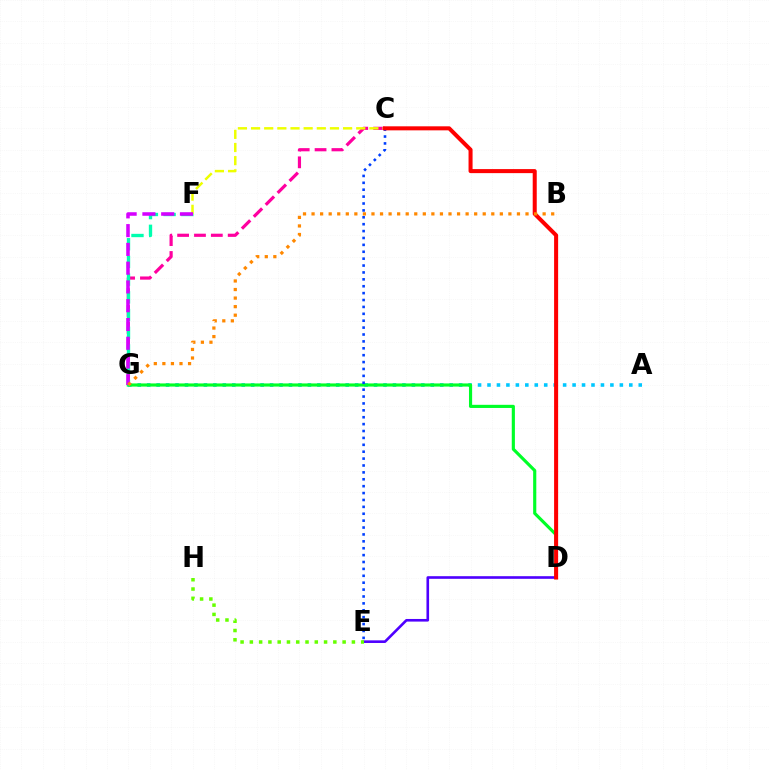{('C', 'G'): [{'color': '#ff00a0', 'line_style': 'dashed', 'thickness': 2.29}], ('A', 'G'): [{'color': '#00c7ff', 'line_style': 'dotted', 'thickness': 2.57}], ('D', 'G'): [{'color': '#00ff27', 'line_style': 'solid', 'thickness': 2.27}], ('D', 'E'): [{'color': '#4f00ff', 'line_style': 'solid', 'thickness': 1.89}], ('F', 'G'): [{'color': '#00ffaf', 'line_style': 'dashed', 'thickness': 2.41}, {'color': '#d600ff', 'line_style': 'dashed', 'thickness': 2.55}], ('C', 'E'): [{'color': '#003fff', 'line_style': 'dotted', 'thickness': 1.87}], ('C', 'F'): [{'color': '#eeff00', 'line_style': 'dashed', 'thickness': 1.79}], ('E', 'H'): [{'color': '#66ff00', 'line_style': 'dotted', 'thickness': 2.52}], ('C', 'D'): [{'color': '#ff0000', 'line_style': 'solid', 'thickness': 2.9}], ('B', 'G'): [{'color': '#ff8800', 'line_style': 'dotted', 'thickness': 2.33}]}